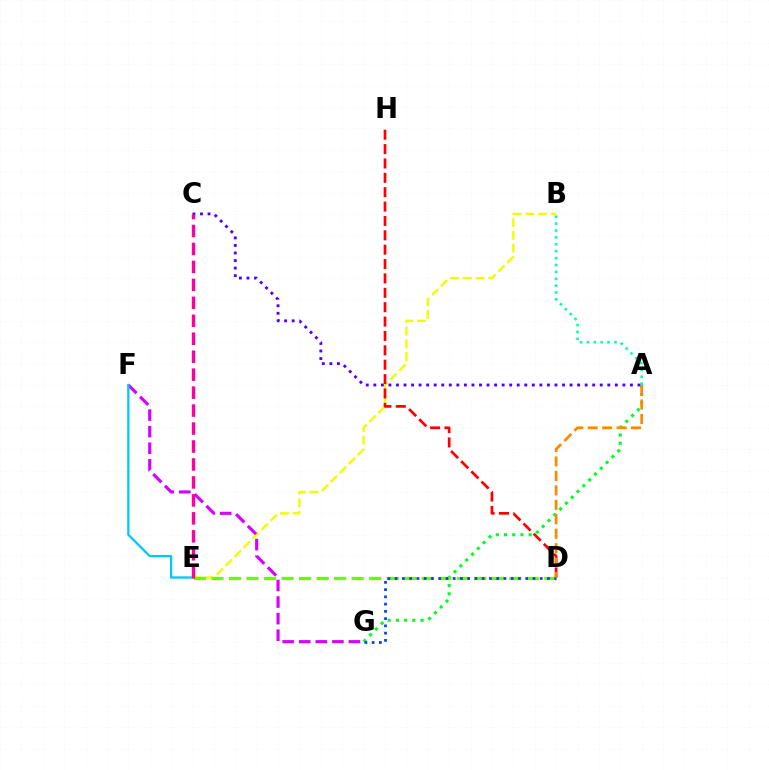{('B', 'E'): [{'color': '#eeff00', 'line_style': 'dashed', 'thickness': 1.72}], ('A', 'B'): [{'color': '#00ffaf', 'line_style': 'dotted', 'thickness': 1.87}], ('D', 'H'): [{'color': '#ff0000', 'line_style': 'dashed', 'thickness': 1.95}], ('A', 'G'): [{'color': '#00ff27', 'line_style': 'dotted', 'thickness': 2.23}], ('D', 'E'): [{'color': '#66ff00', 'line_style': 'dashed', 'thickness': 2.38}], ('A', 'C'): [{'color': '#4f00ff', 'line_style': 'dotted', 'thickness': 2.05}], ('D', 'G'): [{'color': '#003fff', 'line_style': 'dotted', 'thickness': 1.97}], ('F', 'G'): [{'color': '#d600ff', 'line_style': 'dashed', 'thickness': 2.25}], ('E', 'F'): [{'color': '#00c7ff', 'line_style': 'solid', 'thickness': 1.64}], ('A', 'D'): [{'color': '#ff8800', 'line_style': 'dashed', 'thickness': 1.96}], ('C', 'E'): [{'color': '#ff00a0', 'line_style': 'dashed', 'thickness': 2.44}]}